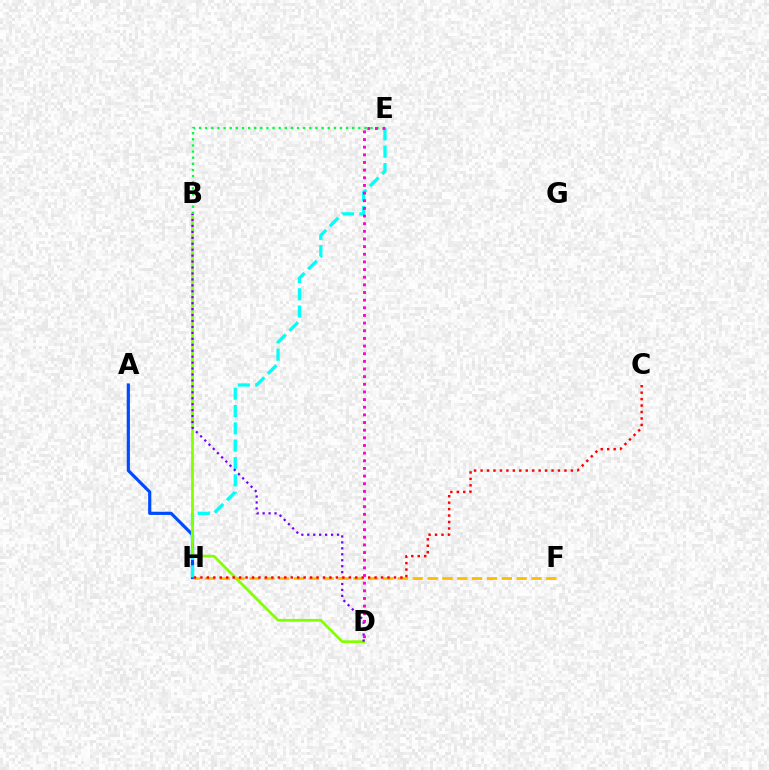{('A', 'H'): [{'color': '#004bff', 'line_style': 'solid', 'thickness': 2.28}], ('E', 'H'): [{'color': '#00fff6', 'line_style': 'dashed', 'thickness': 2.35}], ('B', 'D'): [{'color': '#84ff00', 'line_style': 'solid', 'thickness': 1.97}, {'color': '#7200ff', 'line_style': 'dotted', 'thickness': 1.62}], ('F', 'H'): [{'color': '#ffbd00', 'line_style': 'dashed', 'thickness': 2.02}], ('C', 'H'): [{'color': '#ff0000', 'line_style': 'dotted', 'thickness': 1.75}], ('B', 'E'): [{'color': '#00ff39', 'line_style': 'dotted', 'thickness': 1.66}], ('D', 'E'): [{'color': '#ff00cf', 'line_style': 'dotted', 'thickness': 2.08}]}